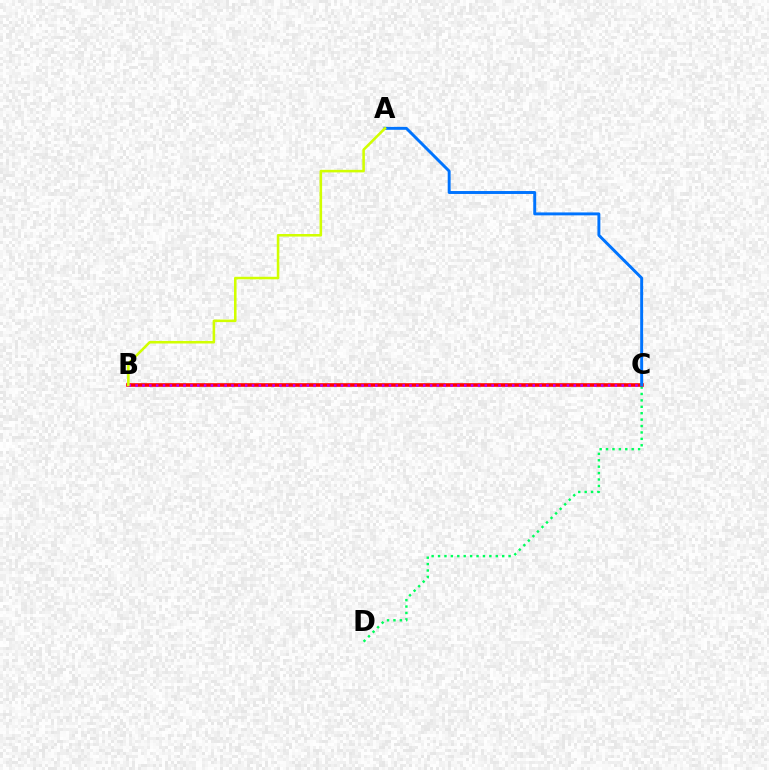{('C', 'D'): [{'color': '#00ff5c', 'line_style': 'dotted', 'thickness': 1.74}], ('B', 'C'): [{'color': '#ff0000', 'line_style': 'solid', 'thickness': 2.6}, {'color': '#b900ff', 'line_style': 'dotted', 'thickness': 1.86}], ('A', 'C'): [{'color': '#0074ff', 'line_style': 'solid', 'thickness': 2.11}], ('A', 'B'): [{'color': '#d1ff00', 'line_style': 'solid', 'thickness': 1.84}]}